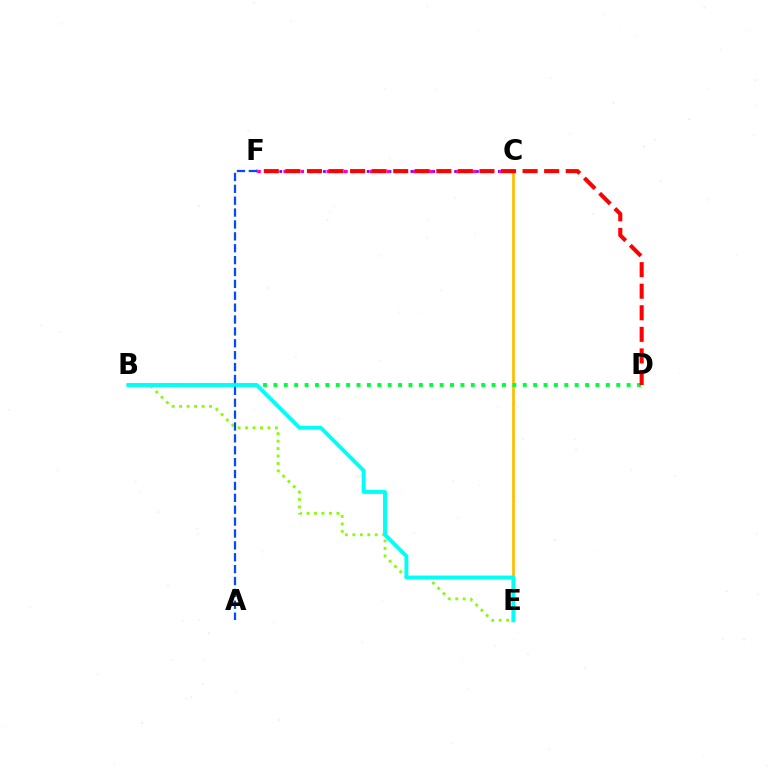{('C', 'F'): [{'color': '#7200ff', 'line_style': 'dotted', 'thickness': 1.98}, {'color': '#ff00cf', 'line_style': 'dotted', 'thickness': 2.34}], ('C', 'E'): [{'color': '#ffbd00', 'line_style': 'solid', 'thickness': 1.96}], ('B', 'D'): [{'color': '#00ff39', 'line_style': 'dotted', 'thickness': 2.82}], ('D', 'F'): [{'color': '#ff0000', 'line_style': 'dashed', 'thickness': 2.93}], ('B', 'E'): [{'color': '#84ff00', 'line_style': 'dotted', 'thickness': 2.03}, {'color': '#00fff6', 'line_style': 'solid', 'thickness': 2.81}], ('A', 'F'): [{'color': '#004bff', 'line_style': 'dashed', 'thickness': 1.61}]}